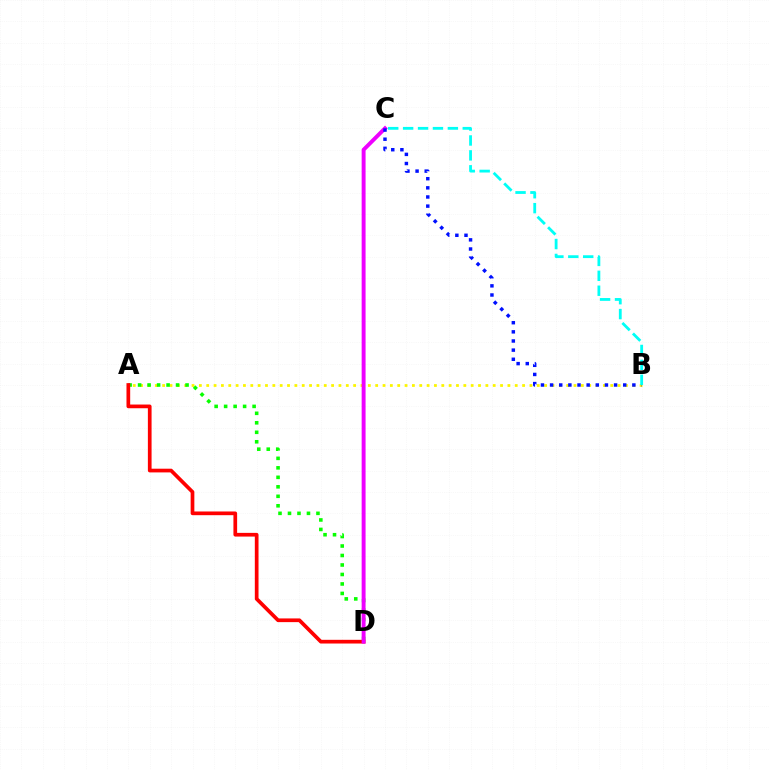{('A', 'B'): [{'color': '#fcf500', 'line_style': 'dotted', 'thickness': 2.0}], ('A', 'D'): [{'color': '#08ff00', 'line_style': 'dotted', 'thickness': 2.58}, {'color': '#ff0000', 'line_style': 'solid', 'thickness': 2.67}], ('C', 'D'): [{'color': '#ee00ff', 'line_style': 'solid', 'thickness': 2.82}], ('B', 'C'): [{'color': '#0010ff', 'line_style': 'dotted', 'thickness': 2.48}, {'color': '#00fff6', 'line_style': 'dashed', 'thickness': 2.03}]}